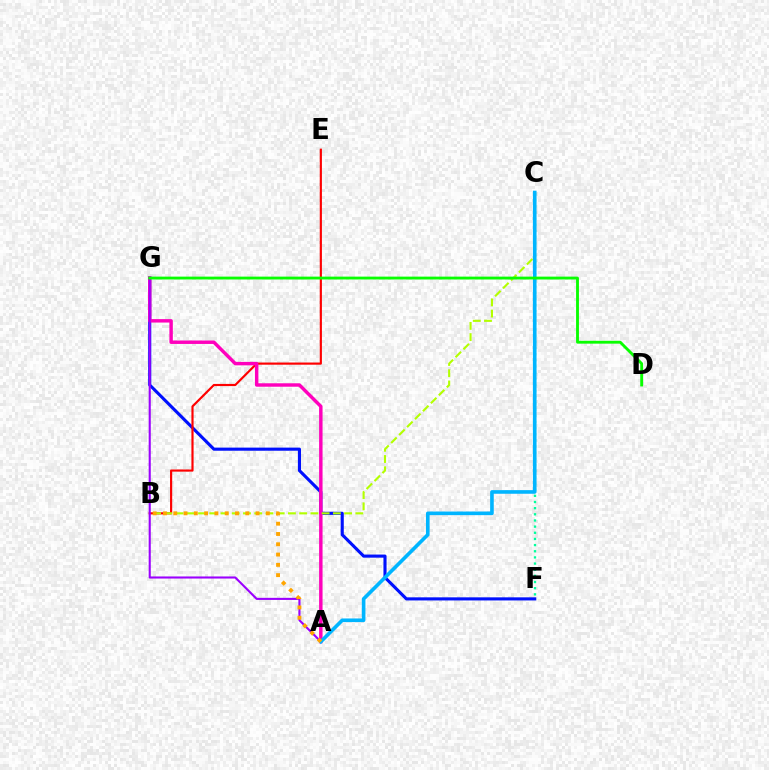{('C', 'F'): [{'color': '#00ff9d', 'line_style': 'dotted', 'thickness': 1.67}], ('F', 'G'): [{'color': '#0010ff', 'line_style': 'solid', 'thickness': 2.24}], ('B', 'E'): [{'color': '#ff0000', 'line_style': 'solid', 'thickness': 1.56}], ('A', 'G'): [{'color': '#ff00bd', 'line_style': 'solid', 'thickness': 2.48}, {'color': '#9b00ff', 'line_style': 'solid', 'thickness': 1.51}], ('B', 'C'): [{'color': '#b3ff00', 'line_style': 'dashed', 'thickness': 1.53}], ('A', 'C'): [{'color': '#00b5ff', 'line_style': 'solid', 'thickness': 2.61}], ('A', 'B'): [{'color': '#ffa500', 'line_style': 'dotted', 'thickness': 2.8}], ('D', 'G'): [{'color': '#08ff00', 'line_style': 'solid', 'thickness': 2.05}]}